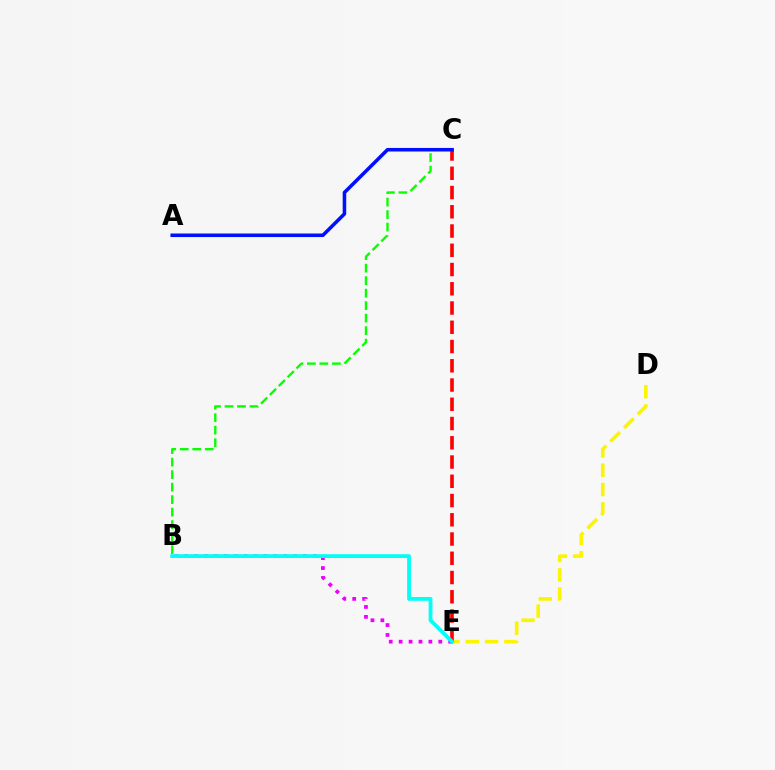{('B', 'E'): [{'color': '#ee00ff', 'line_style': 'dotted', 'thickness': 2.69}, {'color': '#00fff6', 'line_style': 'solid', 'thickness': 2.74}], ('D', 'E'): [{'color': '#fcf500', 'line_style': 'dashed', 'thickness': 2.62}], ('C', 'E'): [{'color': '#ff0000', 'line_style': 'dashed', 'thickness': 2.62}], ('B', 'C'): [{'color': '#08ff00', 'line_style': 'dashed', 'thickness': 1.7}], ('A', 'C'): [{'color': '#0010ff', 'line_style': 'solid', 'thickness': 2.56}]}